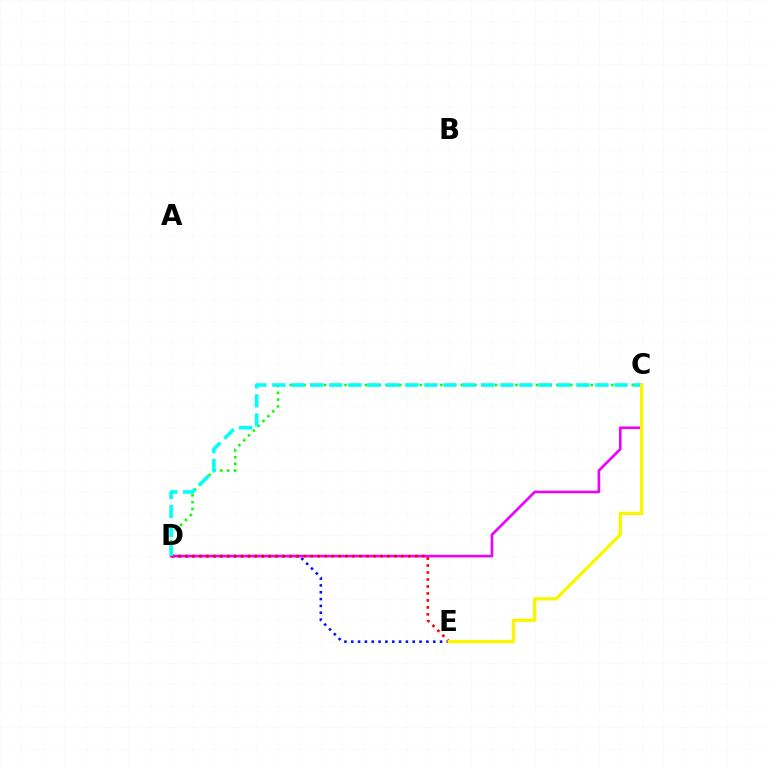{('C', 'D'): [{'color': '#08ff00', 'line_style': 'dotted', 'thickness': 1.86}, {'color': '#ee00ff', 'line_style': 'solid', 'thickness': 1.89}, {'color': '#00fff6', 'line_style': 'dashed', 'thickness': 2.58}], ('D', 'E'): [{'color': '#0010ff', 'line_style': 'dotted', 'thickness': 1.86}, {'color': '#ff0000', 'line_style': 'dotted', 'thickness': 1.89}], ('C', 'E'): [{'color': '#fcf500', 'line_style': 'solid', 'thickness': 2.38}]}